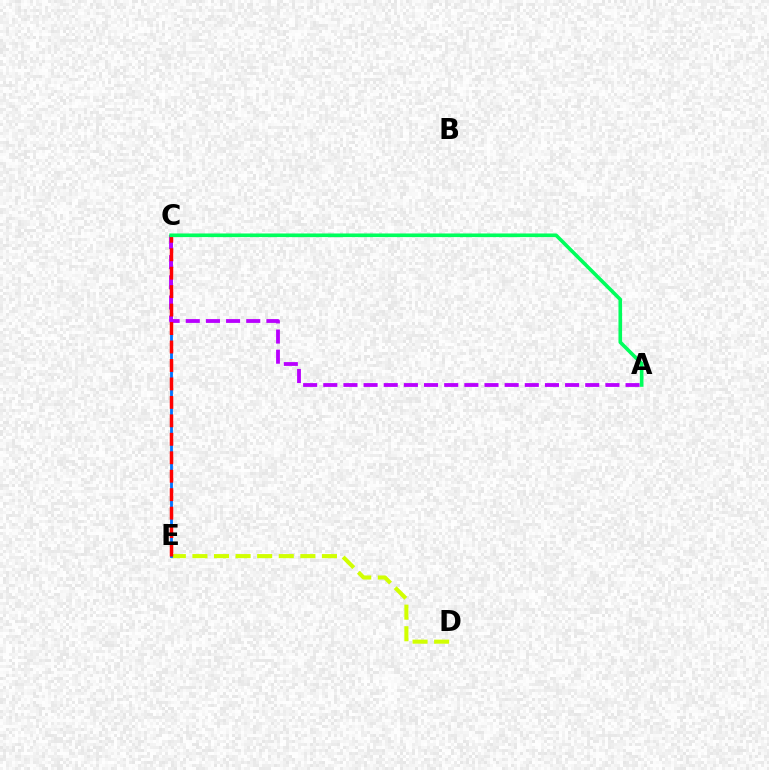{('D', 'E'): [{'color': '#d1ff00', 'line_style': 'dashed', 'thickness': 2.93}], ('C', 'E'): [{'color': '#0074ff', 'line_style': 'solid', 'thickness': 2.04}, {'color': '#ff0000', 'line_style': 'dashed', 'thickness': 2.51}], ('A', 'C'): [{'color': '#b900ff', 'line_style': 'dashed', 'thickness': 2.74}, {'color': '#00ff5c', 'line_style': 'solid', 'thickness': 2.61}]}